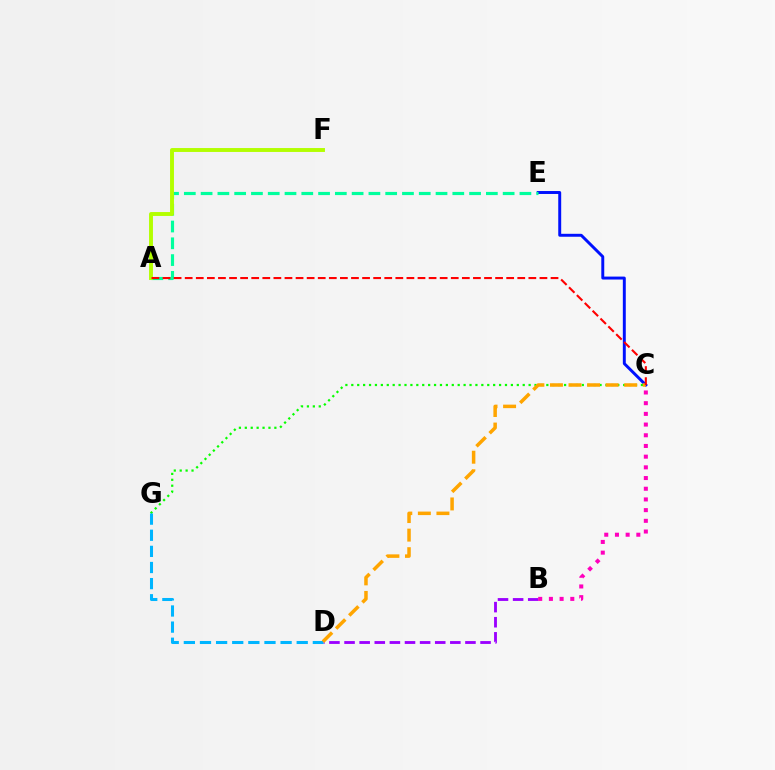{('B', 'D'): [{'color': '#9b00ff', 'line_style': 'dashed', 'thickness': 2.05}], ('C', 'G'): [{'color': '#08ff00', 'line_style': 'dotted', 'thickness': 1.61}], ('D', 'G'): [{'color': '#00b5ff', 'line_style': 'dashed', 'thickness': 2.19}], ('C', 'E'): [{'color': '#0010ff', 'line_style': 'solid', 'thickness': 2.12}], ('A', 'E'): [{'color': '#00ff9d', 'line_style': 'dashed', 'thickness': 2.28}], ('C', 'D'): [{'color': '#ffa500', 'line_style': 'dashed', 'thickness': 2.52}], ('A', 'F'): [{'color': '#b3ff00', 'line_style': 'solid', 'thickness': 2.82}], ('A', 'C'): [{'color': '#ff0000', 'line_style': 'dashed', 'thickness': 1.51}], ('B', 'C'): [{'color': '#ff00bd', 'line_style': 'dotted', 'thickness': 2.91}]}